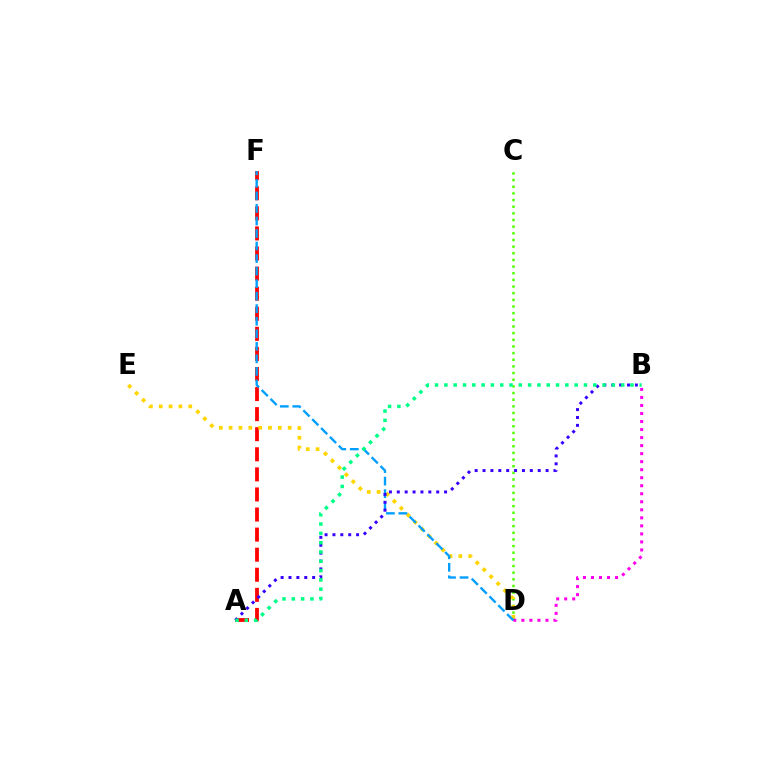{('A', 'F'): [{'color': '#ff0000', 'line_style': 'dashed', 'thickness': 2.73}], ('C', 'D'): [{'color': '#4fff00', 'line_style': 'dotted', 'thickness': 1.81}], ('D', 'E'): [{'color': '#ffd500', 'line_style': 'dotted', 'thickness': 2.68}], ('B', 'D'): [{'color': '#ff00ed', 'line_style': 'dotted', 'thickness': 2.18}], ('D', 'F'): [{'color': '#009eff', 'line_style': 'dashed', 'thickness': 1.7}], ('A', 'B'): [{'color': '#3700ff', 'line_style': 'dotted', 'thickness': 2.14}, {'color': '#00ff86', 'line_style': 'dotted', 'thickness': 2.53}]}